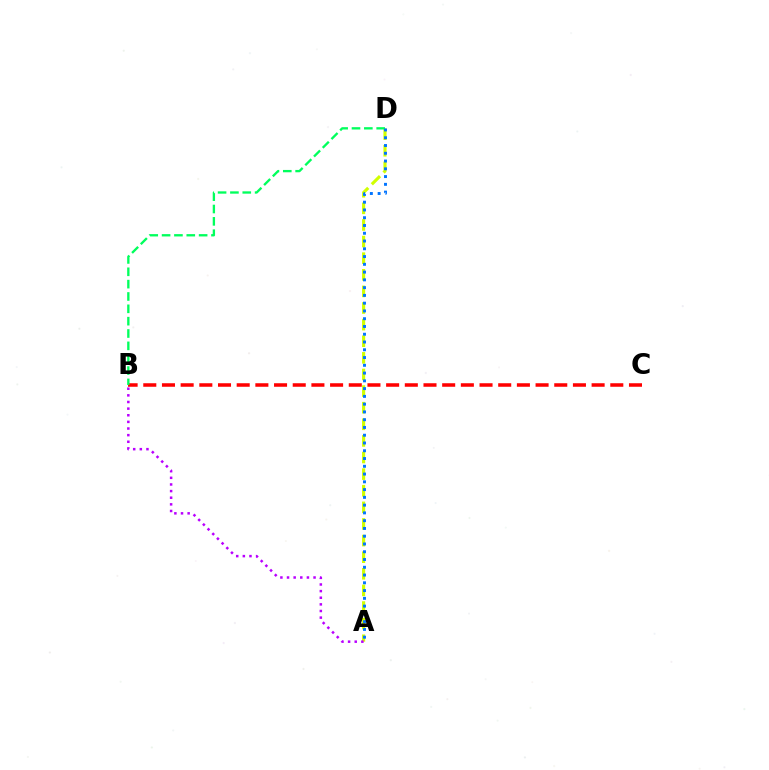{('A', 'D'): [{'color': '#d1ff00', 'line_style': 'dashed', 'thickness': 2.26}, {'color': '#0074ff', 'line_style': 'dotted', 'thickness': 2.11}], ('B', 'C'): [{'color': '#ff0000', 'line_style': 'dashed', 'thickness': 2.54}], ('A', 'B'): [{'color': '#b900ff', 'line_style': 'dotted', 'thickness': 1.8}], ('B', 'D'): [{'color': '#00ff5c', 'line_style': 'dashed', 'thickness': 1.68}]}